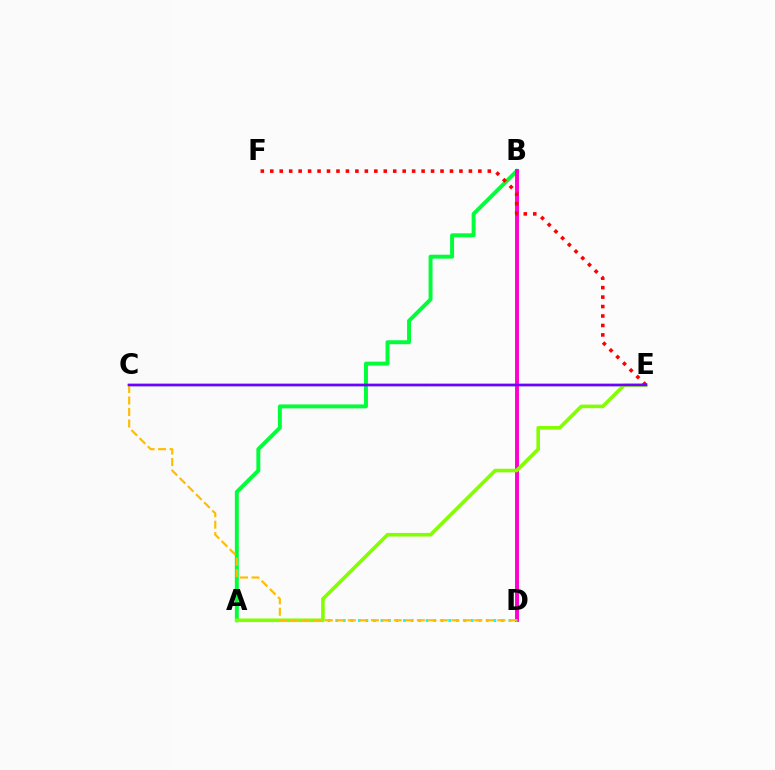{('A', 'B'): [{'color': '#00ff39', 'line_style': 'solid', 'thickness': 2.84}], ('C', 'E'): [{'color': '#004bff', 'line_style': 'solid', 'thickness': 1.77}, {'color': '#7200ff', 'line_style': 'solid', 'thickness': 1.73}], ('B', 'D'): [{'color': '#ff00cf', 'line_style': 'solid', 'thickness': 2.82}], ('A', 'D'): [{'color': '#00fff6', 'line_style': 'dotted', 'thickness': 2.05}], ('A', 'E'): [{'color': '#84ff00', 'line_style': 'solid', 'thickness': 2.58}], ('C', 'D'): [{'color': '#ffbd00', 'line_style': 'dashed', 'thickness': 1.56}], ('E', 'F'): [{'color': '#ff0000', 'line_style': 'dotted', 'thickness': 2.57}]}